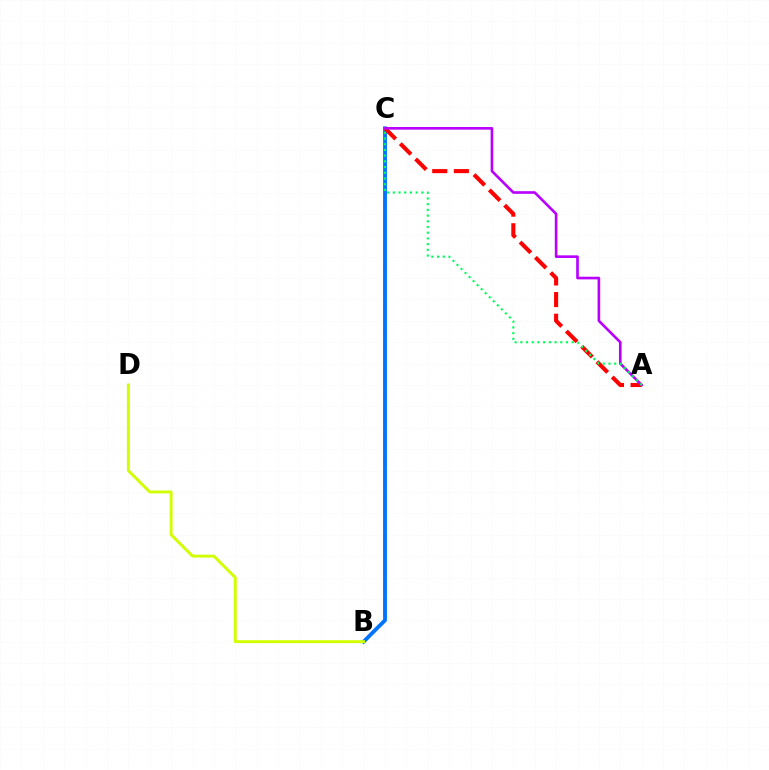{('B', 'C'): [{'color': '#0074ff', 'line_style': 'solid', 'thickness': 2.77}], ('A', 'C'): [{'color': '#ff0000', 'line_style': 'dashed', 'thickness': 2.94}, {'color': '#b900ff', 'line_style': 'solid', 'thickness': 1.9}, {'color': '#00ff5c', 'line_style': 'dotted', 'thickness': 1.55}], ('B', 'D'): [{'color': '#d1ff00', 'line_style': 'solid', 'thickness': 2.09}]}